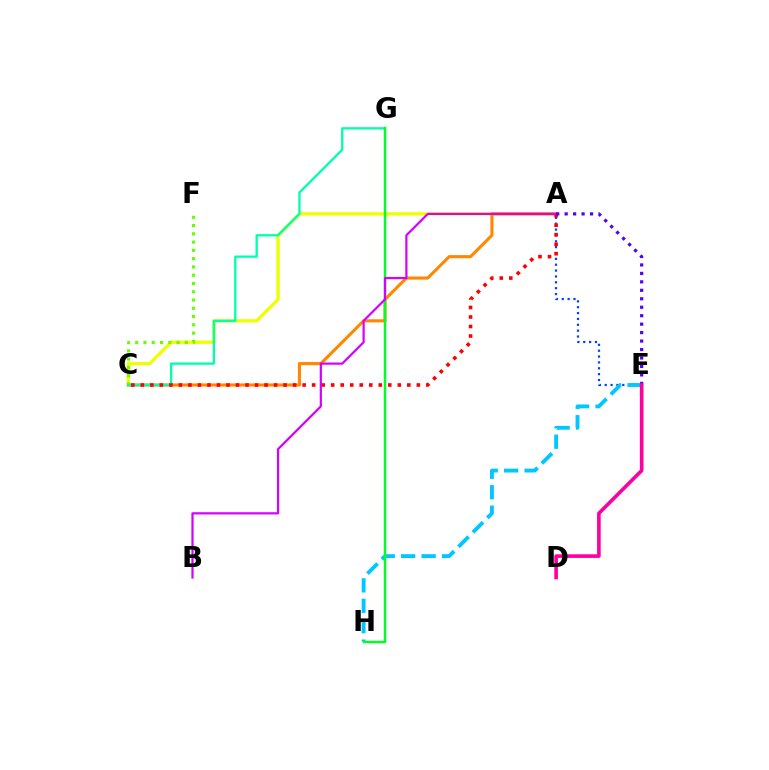{('A', 'C'): [{'color': '#eeff00', 'line_style': 'solid', 'thickness': 2.38}, {'color': '#ff8800', 'line_style': 'solid', 'thickness': 2.23}, {'color': '#ff0000', 'line_style': 'dotted', 'thickness': 2.59}], ('C', 'F'): [{'color': '#66ff00', 'line_style': 'dotted', 'thickness': 2.25}], ('A', 'E'): [{'color': '#003fff', 'line_style': 'dotted', 'thickness': 1.59}, {'color': '#4f00ff', 'line_style': 'dotted', 'thickness': 2.3}], ('C', 'G'): [{'color': '#00ffaf', 'line_style': 'solid', 'thickness': 1.66}], ('E', 'H'): [{'color': '#00c7ff', 'line_style': 'dashed', 'thickness': 2.78}], ('G', 'H'): [{'color': '#00ff27', 'line_style': 'solid', 'thickness': 1.77}], ('A', 'B'): [{'color': '#d600ff', 'line_style': 'solid', 'thickness': 1.6}], ('D', 'E'): [{'color': '#ff00a0', 'line_style': 'solid', 'thickness': 2.61}]}